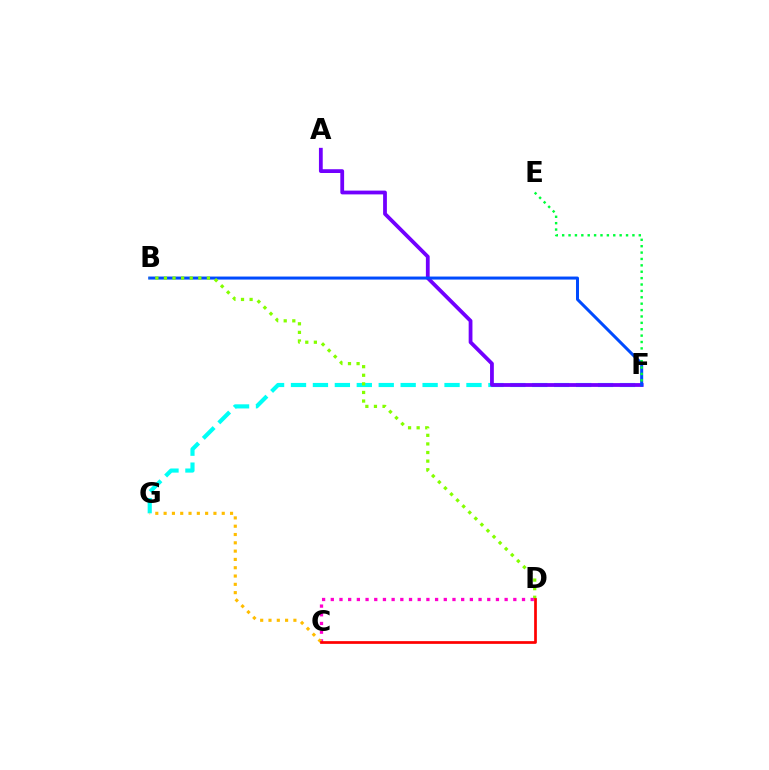{('F', 'G'): [{'color': '#00fff6', 'line_style': 'dashed', 'thickness': 2.98}], ('A', 'F'): [{'color': '#7200ff', 'line_style': 'solid', 'thickness': 2.72}], ('B', 'F'): [{'color': '#004bff', 'line_style': 'solid', 'thickness': 2.17}], ('E', 'F'): [{'color': '#00ff39', 'line_style': 'dotted', 'thickness': 1.74}], ('B', 'D'): [{'color': '#84ff00', 'line_style': 'dotted', 'thickness': 2.33}], ('C', 'D'): [{'color': '#ff00cf', 'line_style': 'dotted', 'thickness': 2.36}, {'color': '#ff0000', 'line_style': 'solid', 'thickness': 1.96}], ('C', 'G'): [{'color': '#ffbd00', 'line_style': 'dotted', 'thickness': 2.26}]}